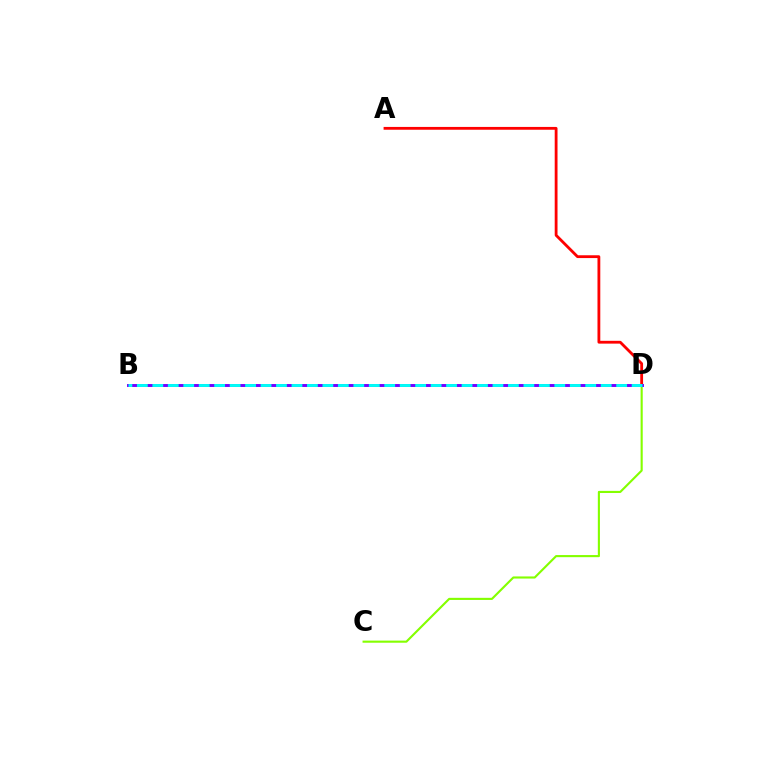{('C', 'D'): [{'color': '#84ff00', 'line_style': 'solid', 'thickness': 1.53}], ('A', 'D'): [{'color': '#ff0000', 'line_style': 'solid', 'thickness': 2.02}], ('B', 'D'): [{'color': '#7200ff', 'line_style': 'solid', 'thickness': 2.12}, {'color': '#00fff6', 'line_style': 'dashed', 'thickness': 2.1}]}